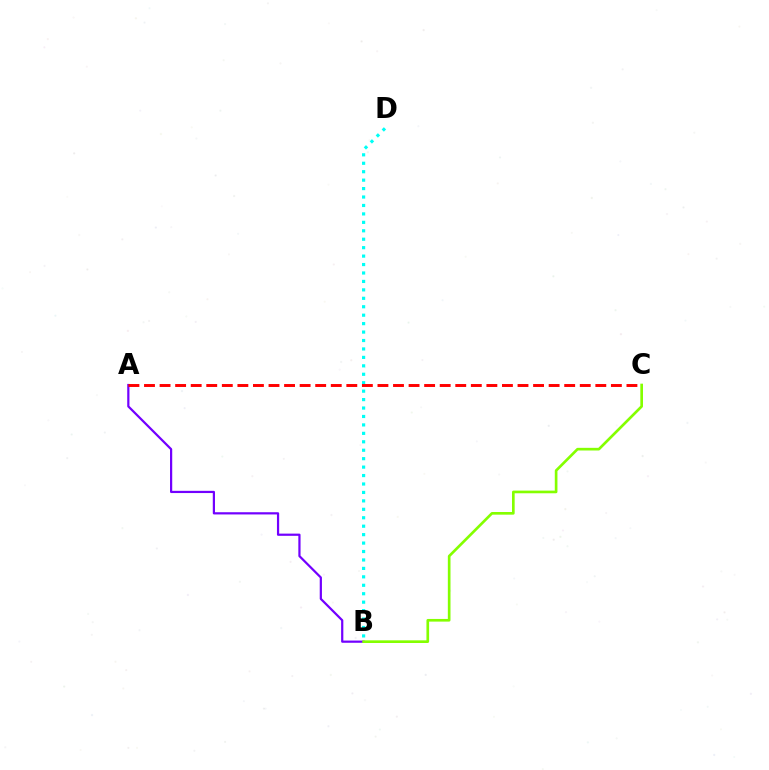{('A', 'B'): [{'color': '#7200ff', 'line_style': 'solid', 'thickness': 1.59}], ('B', 'D'): [{'color': '#00fff6', 'line_style': 'dotted', 'thickness': 2.29}], ('A', 'C'): [{'color': '#ff0000', 'line_style': 'dashed', 'thickness': 2.11}], ('B', 'C'): [{'color': '#84ff00', 'line_style': 'solid', 'thickness': 1.92}]}